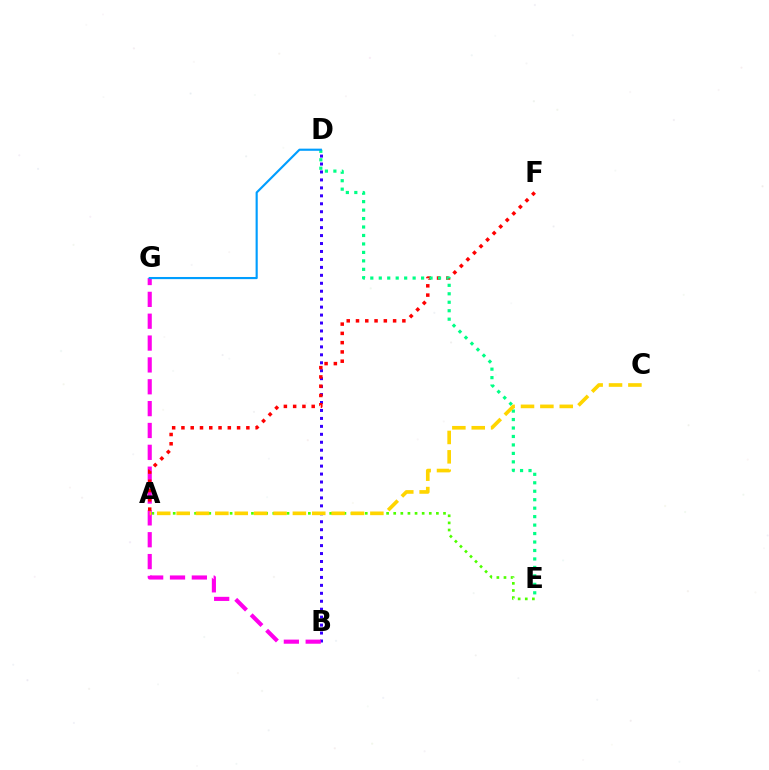{('A', 'E'): [{'color': '#4fff00', 'line_style': 'dotted', 'thickness': 1.93}], ('B', 'D'): [{'color': '#3700ff', 'line_style': 'dotted', 'thickness': 2.16}], ('B', 'G'): [{'color': '#ff00ed', 'line_style': 'dashed', 'thickness': 2.97}], ('A', 'F'): [{'color': '#ff0000', 'line_style': 'dotted', 'thickness': 2.52}], ('D', 'E'): [{'color': '#00ff86', 'line_style': 'dotted', 'thickness': 2.3}], ('A', 'C'): [{'color': '#ffd500', 'line_style': 'dashed', 'thickness': 2.63}], ('D', 'G'): [{'color': '#009eff', 'line_style': 'solid', 'thickness': 1.55}]}